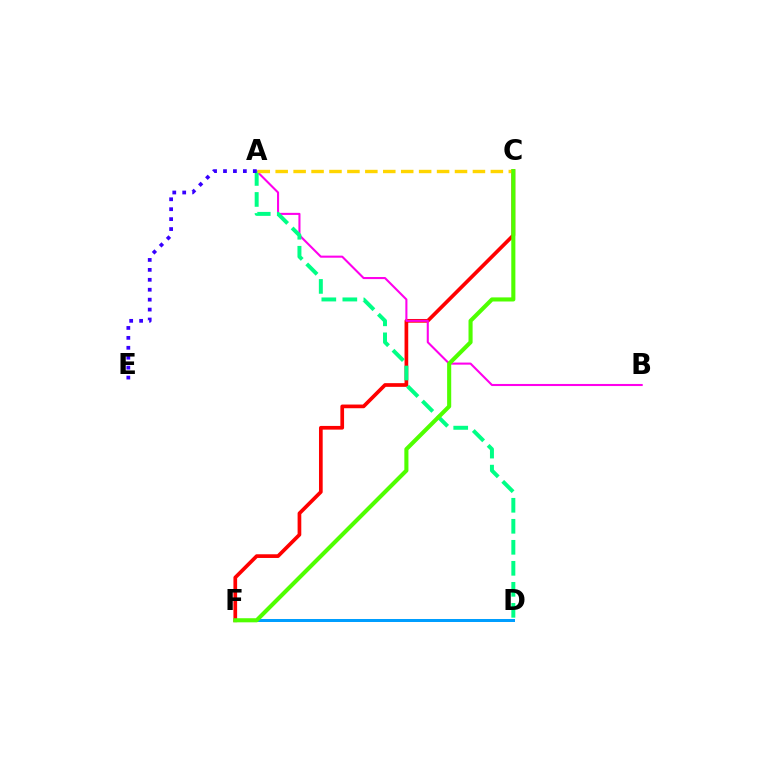{('C', 'F'): [{'color': '#ff0000', 'line_style': 'solid', 'thickness': 2.66}, {'color': '#4fff00', 'line_style': 'solid', 'thickness': 2.95}], ('A', 'B'): [{'color': '#ff00ed', 'line_style': 'solid', 'thickness': 1.5}], ('D', 'F'): [{'color': '#009eff', 'line_style': 'solid', 'thickness': 2.16}], ('A', 'D'): [{'color': '#00ff86', 'line_style': 'dashed', 'thickness': 2.85}], ('A', 'C'): [{'color': '#ffd500', 'line_style': 'dashed', 'thickness': 2.44}], ('A', 'E'): [{'color': '#3700ff', 'line_style': 'dotted', 'thickness': 2.7}]}